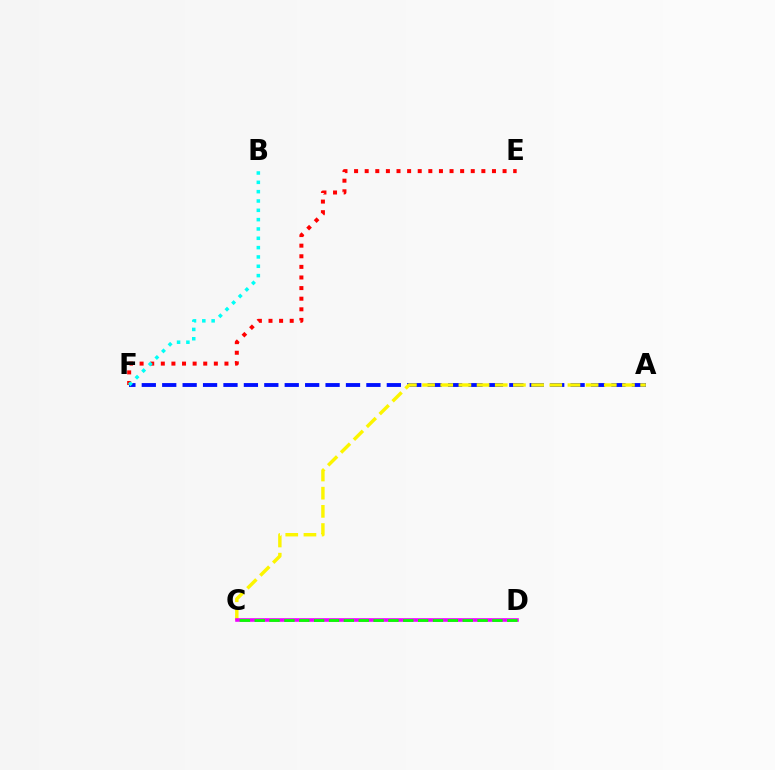{('A', 'F'): [{'color': '#0010ff', 'line_style': 'dashed', 'thickness': 2.77}], ('A', 'C'): [{'color': '#fcf500', 'line_style': 'dashed', 'thickness': 2.47}], ('C', 'D'): [{'color': '#ee00ff', 'line_style': 'solid', 'thickness': 2.59}, {'color': '#08ff00', 'line_style': 'dashed', 'thickness': 2.02}], ('E', 'F'): [{'color': '#ff0000', 'line_style': 'dotted', 'thickness': 2.88}], ('B', 'F'): [{'color': '#00fff6', 'line_style': 'dotted', 'thickness': 2.53}]}